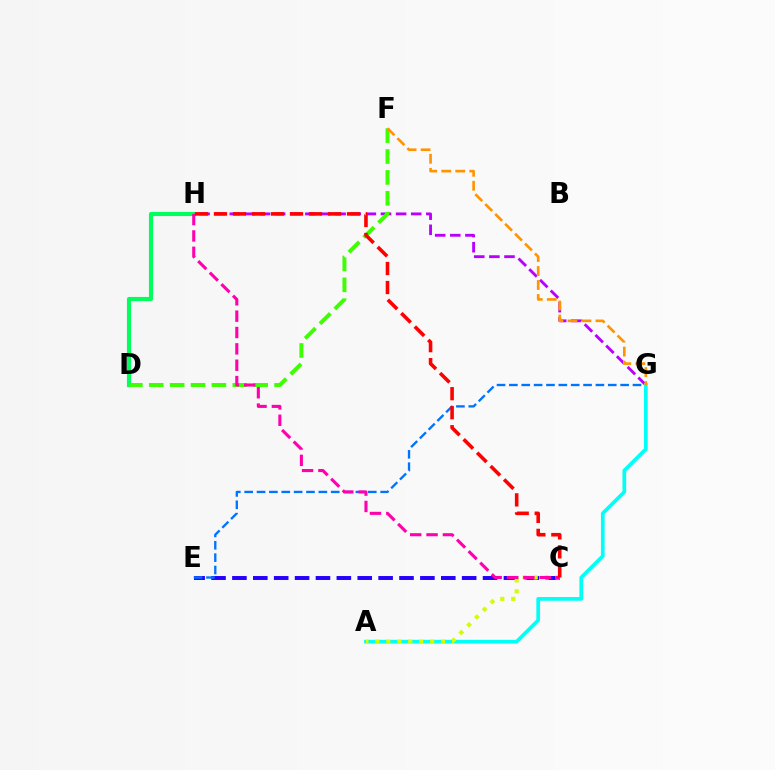{('C', 'E'): [{'color': '#2500ff', 'line_style': 'dashed', 'thickness': 2.84}], ('E', 'G'): [{'color': '#0074ff', 'line_style': 'dashed', 'thickness': 1.68}], ('G', 'H'): [{'color': '#b900ff', 'line_style': 'dashed', 'thickness': 2.05}], ('D', 'H'): [{'color': '#00ff5c', 'line_style': 'solid', 'thickness': 2.97}], ('A', 'G'): [{'color': '#00fff6', 'line_style': 'solid', 'thickness': 2.67}], ('D', 'F'): [{'color': '#3dff00', 'line_style': 'dashed', 'thickness': 2.84}], ('A', 'C'): [{'color': '#d1ff00', 'line_style': 'dotted', 'thickness': 2.98}], ('C', 'H'): [{'color': '#ff00ac', 'line_style': 'dashed', 'thickness': 2.22}, {'color': '#ff0000', 'line_style': 'dashed', 'thickness': 2.58}], ('F', 'G'): [{'color': '#ff9400', 'line_style': 'dashed', 'thickness': 1.9}]}